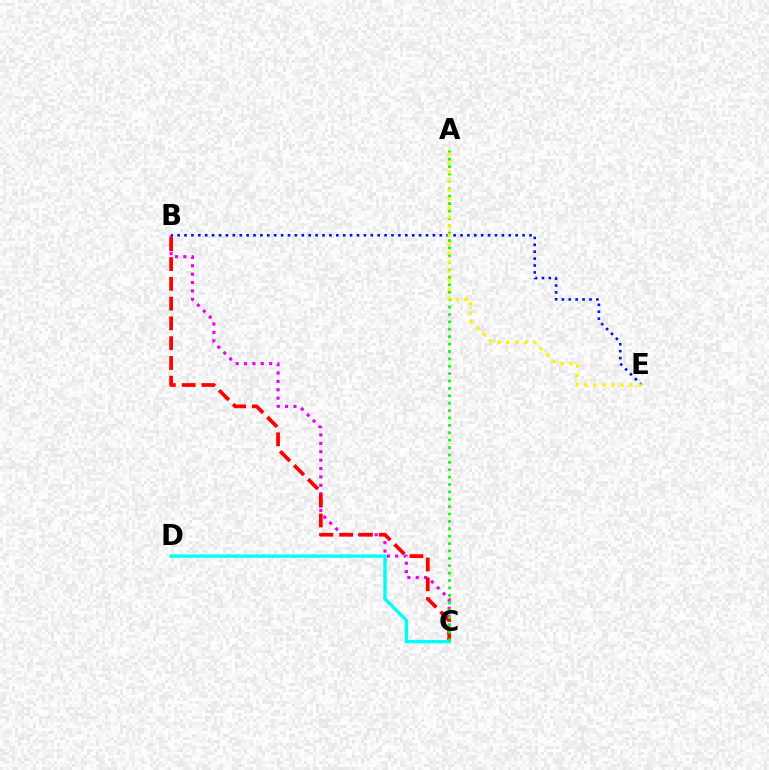{('B', 'C'): [{'color': '#ee00ff', 'line_style': 'dotted', 'thickness': 2.28}, {'color': '#ff0000', 'line_style': 'dashed', 'thickness': 2.69}], ('C', 'D'): [{'color': '#00fff6', 'line_style': 'solid', 'thickness': 2.45}], ('A', 'C'): [{'color': '#08ff00', 'line_style': 'dotted', 'thickness': 2.01}], ('B', 'E'): [{'color': '#0010ff', 'line_style': 'dotted', 'thickness': 1.87}], ('A', 'E'): [{'color': '#fcf500', 'line_style': 'dotted', 'thickness': 2.45}]}